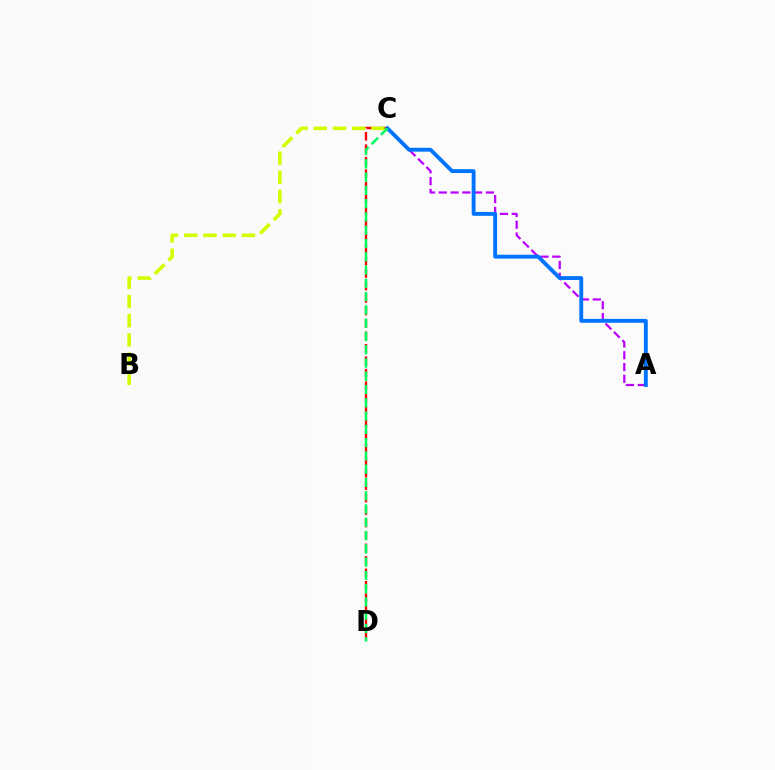{('C', 'D'): [{'color': '#ff0000', 'line_style': 'dashed', 'thickness': 1.69}, {'color': '#00ff5c', 'line_style': 'dashed', 'thickness': 1.8}], ('A', 'C'): [{'color': '#b900ff', 'line_style': 'dashed', 'thickness': 1.6}, {'color': '#0074ff', 'line_style': 'solid', 'thickness': 2.79}], ('B', 'C'): [{'color': '#d1ff00', 'line_style': 'dashed', 'thickness': 2.61}]}